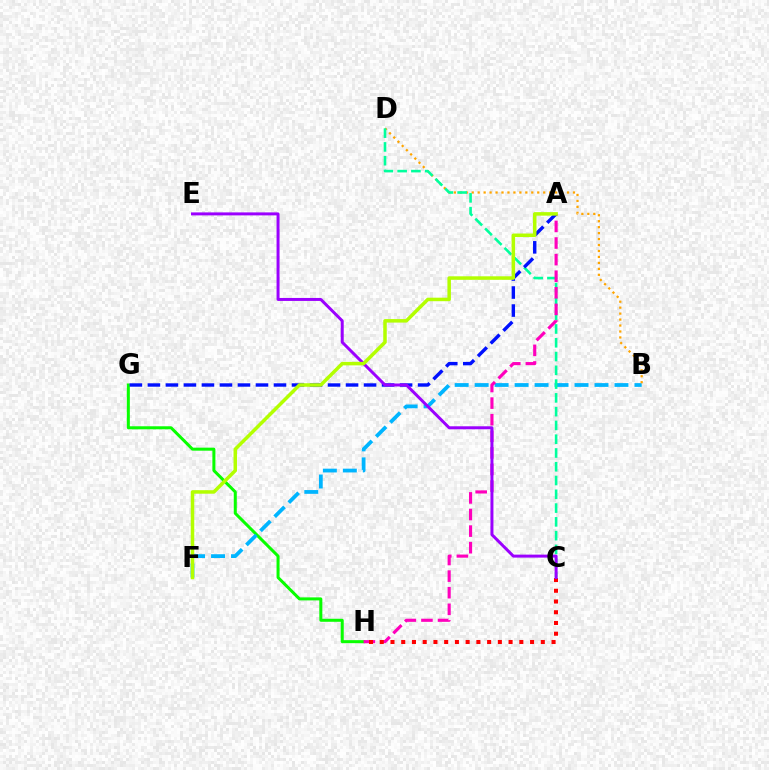{('G', 'H'): [{'color': '#08ff00', 'line_style': 'solid', 'thickness': 2.17}], ('B', 'F'): [{'color': '#00b5ff', 'line_style': 'dashed', 'thickness': 2.71}], ('B', 'D'): [{'color': '#ffa500', 'line_style': 'dotted', 'thickness': 1.62}], ('C', 'D'): [{'color': '#00ff9d', 'line_style': 'dashed', 'thickness': 1.87}], ('A', 'H'): [{'color': '#ff00bd', 'line_style': 'dashed', 'thickness': 2.25}], ('C', 'H'): [{'color': '#ff0000', 'line_style': 'dotted', 'thickness': 2.92}], ('A', 'G'): [{'color': '#0010ff', 'line_style': 'dashed', 'thickness': 2.45}], ('C', 'E'): [{'color': '#9b00ff', 'line_style': 'solid', 'thickness': 2.15}], ('A', 'F'): [{'color': '#b3ff00', 'line_style': 'solid', 'thickness': 2.53}]}